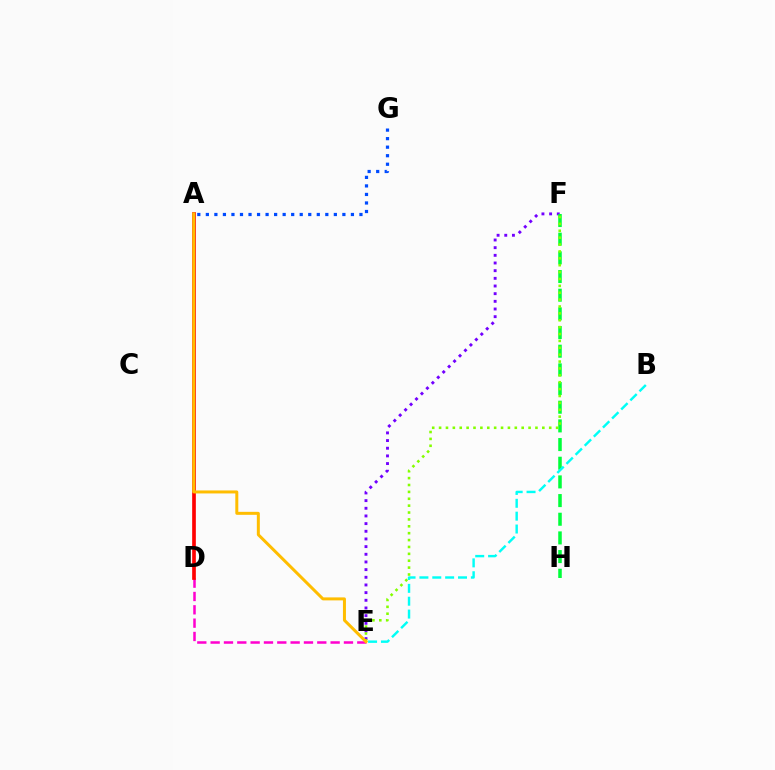{('E', 'F'): [{'color': '#7200ff', 'line_style': 'dotted', 'thickness': 2.08}, {'color': '#84ff00', 'line_style': 'dotted', 'thickness': 1.87}], ('F', 'H'): [{'color': '#00ff39', 'line_style': 'dashed', 'thickness': 2.54}], ('D', 'E'): [{'color': '#ff00cf', 'line_style': 'dashed', 'thickness': 1.81}], ('A', 'D'): [{'color': '#ff0000', 'line_style': 'solid', 'thickness': 2.65}], ('A', 'E'): [{'color': '#ffbd00', 'line_style': 'solid', 'thickness': 2.15}], ('A', 'G'): [{'color': '#004bff', 'line_style': 'dotted', 'thickness': 2.32}], ('B', 'E'): [{'color': '#00fff6', 'line_style': 'dashed', 'thickness': 1.75}]}